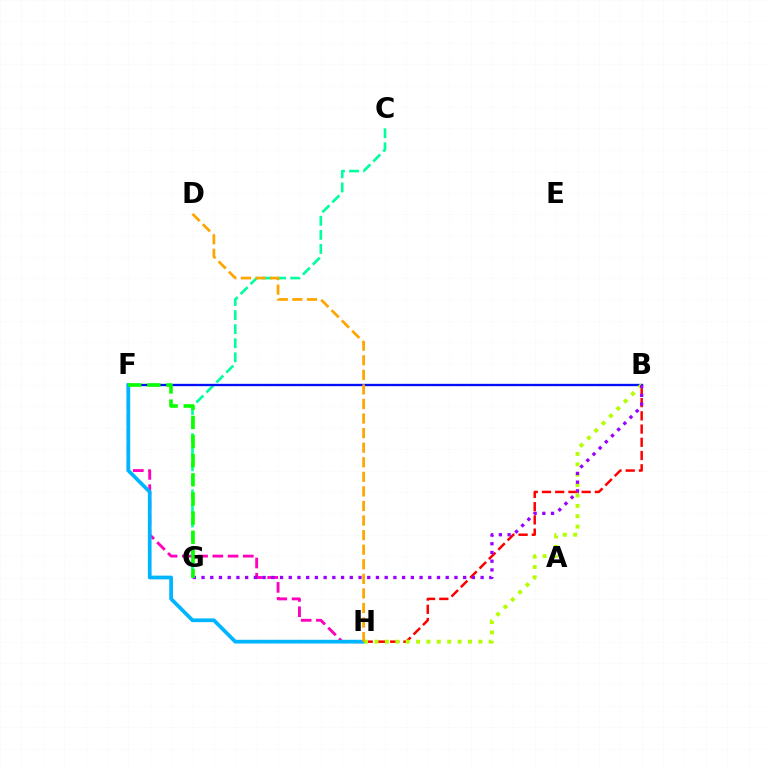{('F', 'H'): [{'color': '#ff00bd', 'line_style': 'dashed', 'thickness': 2.07}, {'color': '#00b5ff', 'line_style': 'solid', 'thickness': 2.69}], ('B', 'H'): [{'color': '#ff0000', 'line_style': 'dashed', 'thickness': 1.8}, {'color': '#b3ff00', 'line_style': 'dotted', 'thickness': 2.82}], ('C', 'G'): [{'color': '#00ff9d', 'line_style': 'dashed', 'thickness': 1.91}], ('B', 'F'): [{'color': '#0010ff', 'line_style': 'solid', 'thickness': 1.68}], ('B', 'G'): [{'color': '#9b00ff', 'line_style': 'dotted', 'thickness': 2.37}], ('F', 'G'): [{'color': '#08ff00', 'line_style': 'dashed', 'thickness': 2.6}], ('D', 'H'): [{'color': '#ffa500', 'line_style': 'dashed', 'thickness': 1.98}]}